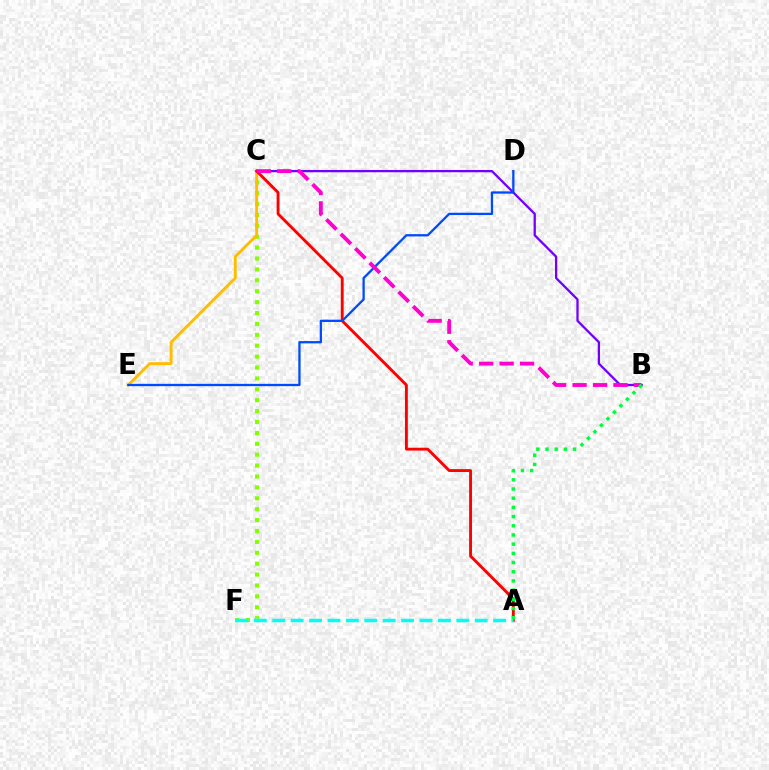{('B', 'C'): [{'color': '#7200ff', 'line_style': 'solid', 'thickness': 1.65}, {'color': '#ff00cf', 'line_style': 'dashed', 'thickness': 2.78}], ('C', 'F'): [{'color': '#84ff00', 'line_style': 'dotted', 'thickness': 2.96}], ('C', 'E'): [{'color': '#ffbd00', 'line_style': 'solid', 'thickness': 2.09}], ('A', 'C'): [{'color': '#ff0000', 'line_style': 'solid', 'thickness': 2.06}], ('D', 'E'): [{'color': '#004bff', 'line_style': 'solid', 'thickness': 1.65}], ('A', 'F'): [{'color': '#00fff6', 'line_style': 'dashed', 'thickness': 2.5}], ('A', 'B'): [{'color': '#00ff39', 'line_style': 'dotted', 'thickness': 2.5}]}